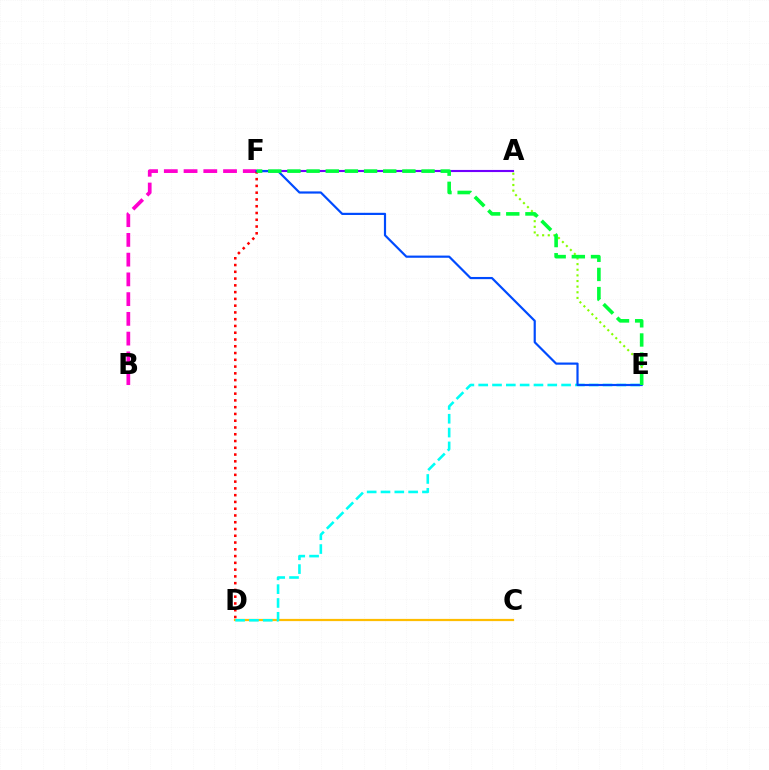{('C', 'D'): [{'color': '#ffbd00', 'line_style': 'solid', 'thickness': 1.6}], ('B', 'F'): [{'color': '#ff00cf', 'line_style': 'dashed', 'thickness': 2.68}], ('D', 'E'): [{'color': '#00fff6', 'line_style': 'dashed', 'thickness': 1.88}], ('A', 'E'): [{'color': '#84ff00', 'line_style': 'dotted', 'thickness': 1.53}], ('D', 'F'): [{'color': '#ff0000', 'line_style': 'dotted', 'thickness': 1.84}], ('A', 'F'): [{'color': '#7200ff', 'line_style': 'solid', 'thickness': 1.53}], ('E', 'F'): [{'color': '#004bff', 'line_style': 'solid', 'thickness': 1.57}, {'color': '#00ff39', 'line_style': 'dashed', 'thickness': 2.6}]}